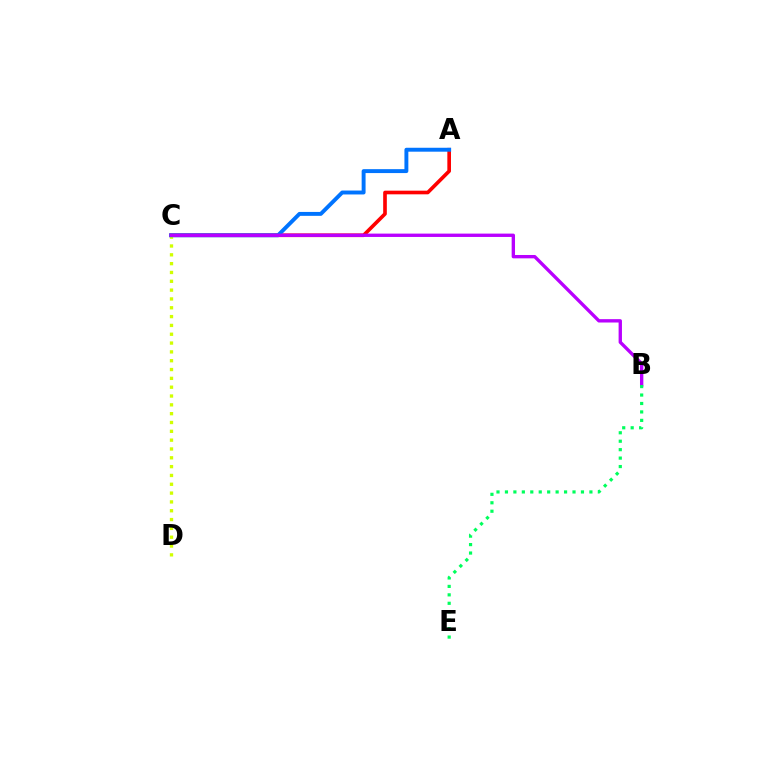{('A', 'C'): [{'color': '#ff0000', 'line_style': 'solid', 'thickness': 2.63}, {'color': '#0074ff', 'line_style': 'solid', 'thickness': 2.82}], ('C', 'D'): [{'color': '#d1ff00', 'line_style': 'dotted', 'thickness': 2.4}], ('B', 'C'): [{'color': '#b900ff', 'line_style': 'solid', 'thickness': 2.41}], ('B', 'E'): [{'color': '#00ff5c', 'line_style': 'dotted', 'thickness': 2.29}]}